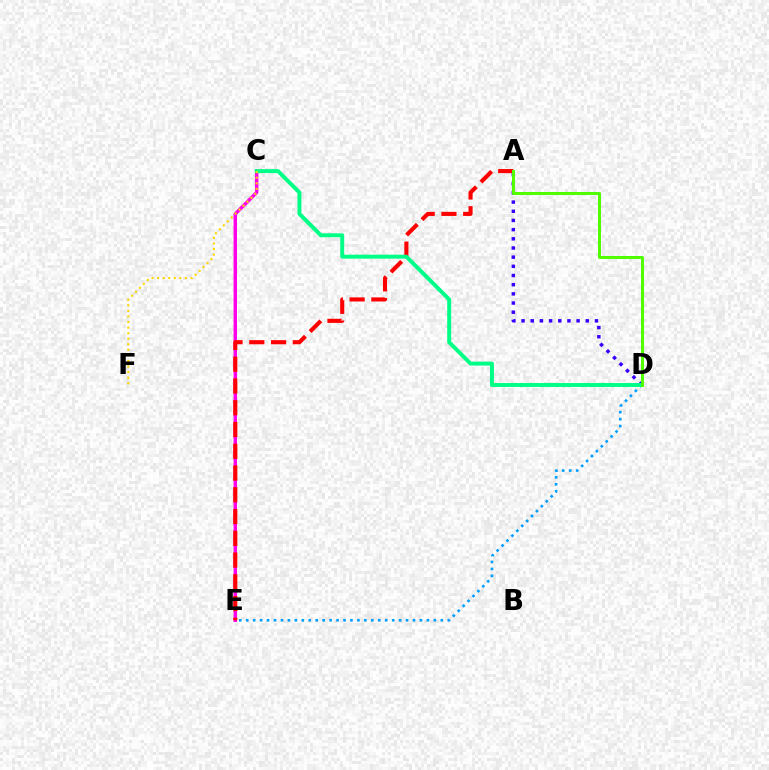{('C', 'E'): [{'color': '#ff00ed', 'line_style': 'solid', 'thickness': 2.47}], ('A', 'E'): [{'color': '#ff0000', 'line_style': 'dashed', 'thickness': 2.96}], ('A', 'D'): [{'color': '#3700ff', 'line_style': 'dotted', 'thickness': 2.49}, {'color': '#4fff00', 'line_style': 'solid', 'thickness': 2.15}], ('D', 'E'): [{'color': '#009eff', 'line_style': 'dotted', 'thickness': 1.89}], ('C', 'D'): [{'color': '#00ff86', 'line_style': 'solid', 'thickness': 2.84}], ('C', 'F'): [{'color': '#ffd500', 'line_style': 'dotted', 'thickness': 1.51}]}